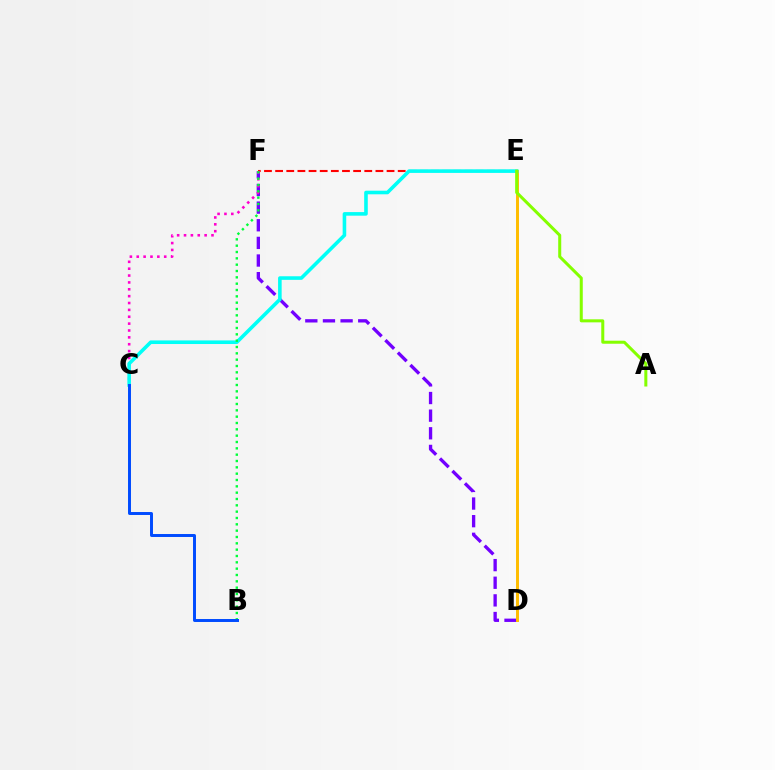{('E', 'F'): [{'color': '#ff0000', 'line_style': 'dashed', 'thickness': 1.51}], ('D', 'F'): [{'color': '#7200ff', 'line_style': 'dashed', 'thickness': 2.4}], ('C', 'F'): [{'color': '#ff00cf', 'line_style': 'dotted', 'thickness': 1.87}], ('D', 'E'): [{'color': '#ffbd00', 'line_style': 'solid', 'thickness': 2.13}], ('C', 'E'): [{'color': '#00fff6', 'line_style': 'solid', 'thickness': 2.59}], ('A', 'E'): [{'color': '#84ff00', 'line_style': 'solid', 'thickness': 2.18}], ('B', 'F'): [{'color': '#00ff39', 'line_style': 'dotted', 'thickness': 1.72}], ('B', 'C'): [{'color': '#004bff', 'line_style': 'solid', 'thickness': 2.13}]}